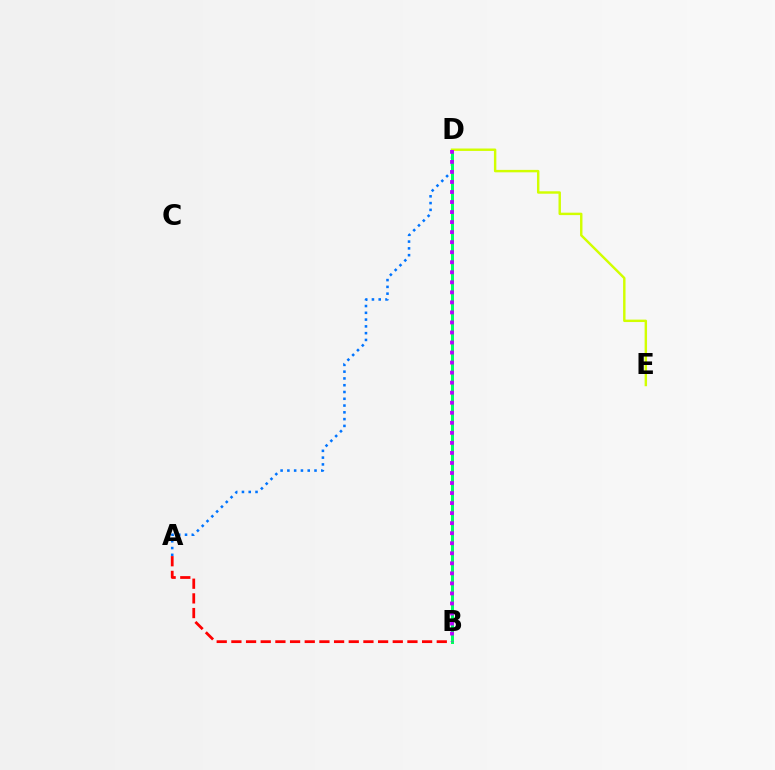{('A', 'D'): [{'color': '#0074ff', 'line_style': 'dotted', 'thickness': 1.84}], ('A', 'B'): [{'color': '#ff0000', 'line_style': 'dashed', 'thickness': 1.99}], ('B', 'D'): [{'color': '#00ff5c', 'line_style': 'solid', 'thickness': 2.16}, {'color': '#b900ff', 'line_style': 'dotted', 'thickness': 2.73}], ('D', 'E'): [{'color': '#d1ff00', 'line_style': 'solid', 'thickness': 1.75}]}